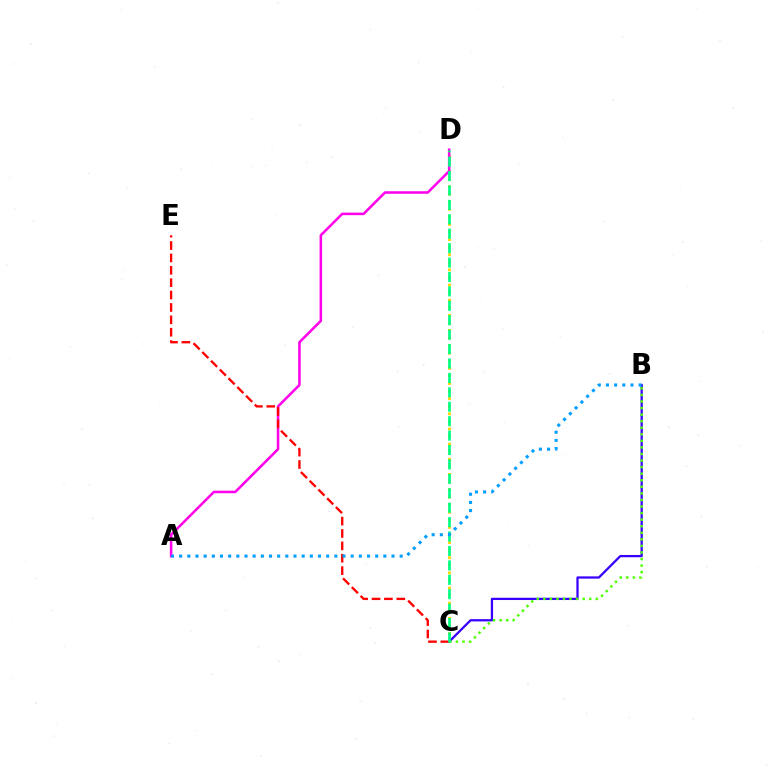{('C', 'D'): [{'color': '#ffd500', 'line_style': 'dotted', 'thickness': 2.06}, {'color': '#00ff86', 'line_style': 'dashed', 'thickness': 1.96}], ('B', 'C'): [{'color': '#3700ff', 'line_style': 'solid', 'thickness': 1.63}, {'color': '#4fff00', 'line_style': 'dotted', 'thickness': 1.78}], ('A', 'D'): [{'color': '#ff00ed', 'line_style': 'solid', 'thickness': 1.83}], ('C', 'E'): [{'color': '#ff0000', 'line_style': 'dashed', 'thickness': 1.68}], ('A', 'B'): [{'color': '#009eff', 'line_style': 'dotted', 'thickness': 2.22}]}